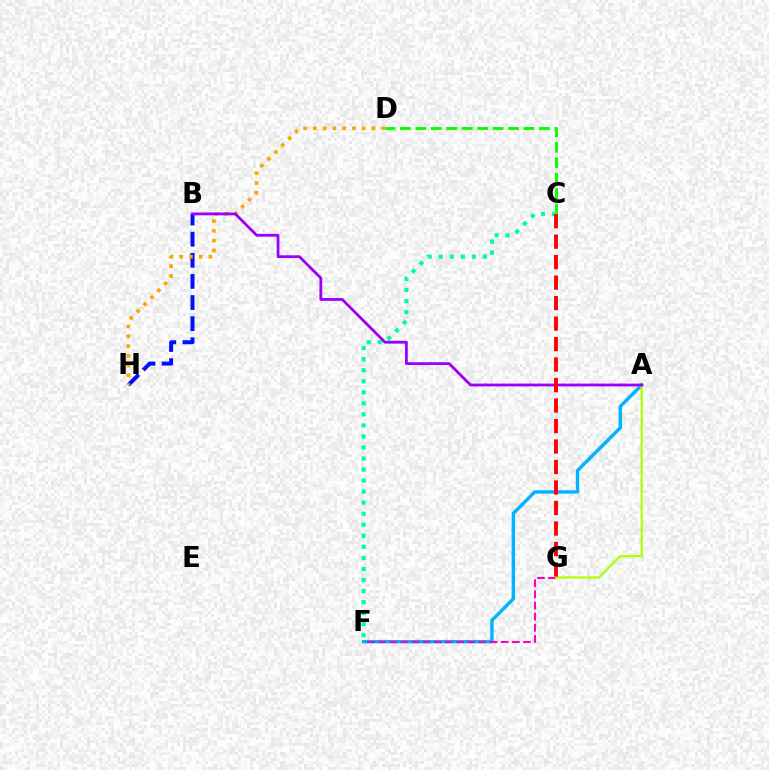{('A', 'F'): [{'color': '#00b5ff', 'line_style': 'solid', 'thickness': 2.44}], ('F', 'G'): [{'color': '#ff00bd', 'line_style': 'dashed', 'thickness': 1.51}], ('B', 'H'): [{'color': '#0010ff', 'line_style': 'dashed', 'thickness': 2.87}], ('A', 'G'): [{'color': '#b3ff00', 'line_style': 'solid', 'thickness': 1.61}], ('C', 'D'): [{'color': '#08ff00', 'line_style': 'dashed', 'thickness': 2.1}], ('C', 'F'): [{'color': '#00ff9d', 'line_style': 'dotted', 'thickness': 3.0}], ('D', 'H'): [{'color': '#ffa500', 'line_style': 'dotted', 'thickness': 2.65}], ('A', 'B'): [{'color': '#9b00ff', 'line_style': 'solid', 'thickness': 2.02}], ('C', 'G'): [{'color': '#ff0000', 'line_style': 'dashed', 'thickness': 2.78}]}